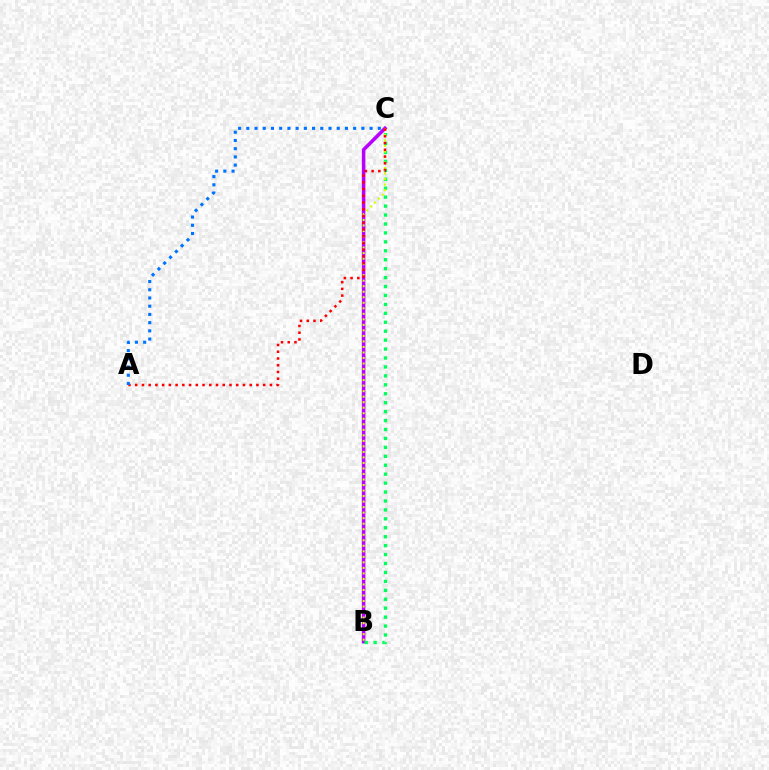{('B', 'C'): [{'color': '#b900ff', 'line_style': 'solid', 'thickness': 2.55}, {'color': '#00ff5c', 'line_style': 'dotted', 'thickness': 2.43}, {'color': '#d1ff00', 'line_style': 'dotted', 'thickness': 1.5}], ('A', 'C'): [{'color': '#ff0000', 'line_style': 'dotted', 'thickness': 1.83}, {'color': '#0074ff', 'line_style': 'dotted', 'thickness': 2.23}]}